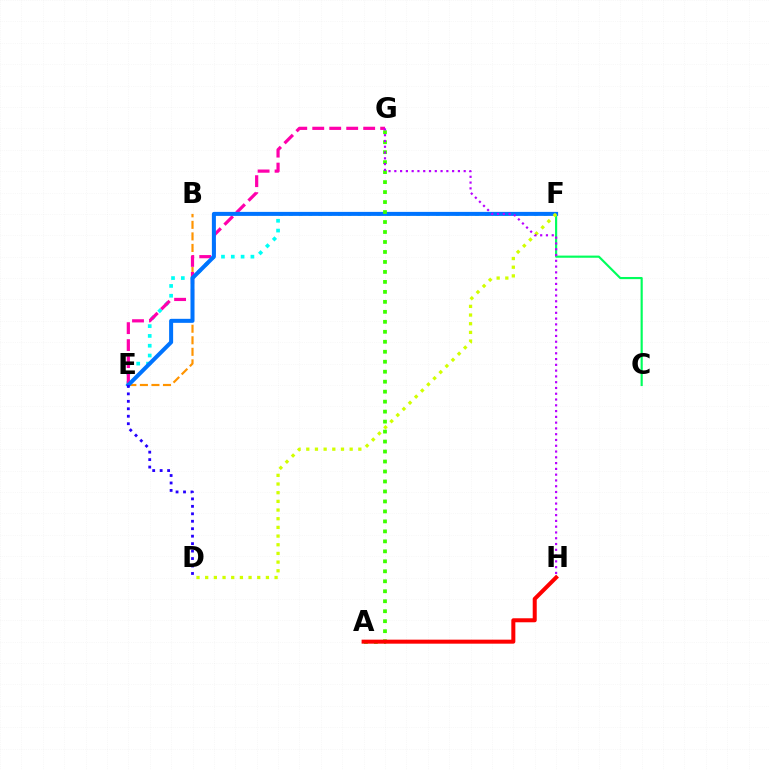{('C', 'F'): [{'color': '#00ff5c', 'line_style': 'solid', 'thickness': 1.56}], ('B', 'E'): [{'color': '#ff9400', 'line_style': 'dashed', 'thickness': 1.57}], ('E', 'F'): [{'color': '#00fff6', 'line_style': 'dotted', 'thickness': 2.66}, {'color': '#0074ff', 'line_style': 'solid', 'thickness': 2.9}], ('E', 'G'): [{'color': '#ff00ac', 'line_style': 'dashed', 'thickness': 2.31}], ('D', 'F'): [{'color': '#d1ff00', 'line_style': 'dotted', 'thickness': 2.36}], ('A', 'G'): [{'color': '#3dff00', 'line_style': 'dotted', 'thickness': 2.71}], ('A', 'H'): [{'color': '#ff0000', 'line_style': 'solid', 'thickness': 2.89}], ('G', 'H'): [{'color': '#b900ff', 'line_style': 'dotted', 'thickness': 1.57}], ('D', 'E'): [{'color': '#2500ff', 'line_style': 'dotted', 'thickness': 2.03}]}